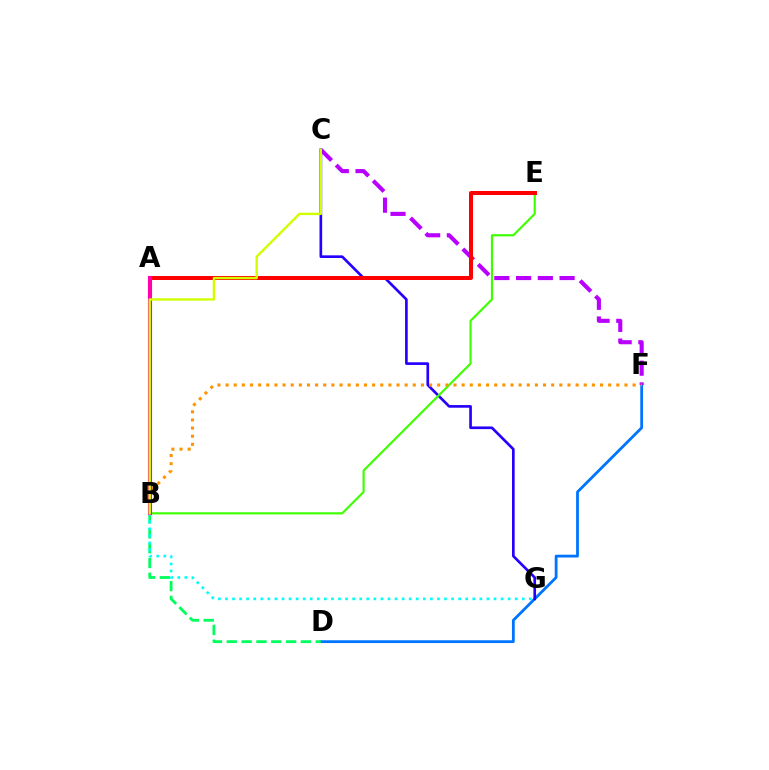{('D', 'F'): [{'color': '#0074ff', 'line_style': 'solid', 'thickness': 2.01}], ('C', 'F'): [{'color': '#b900ff', 'line_style': 'dashed', 'thickness': 2.95}], ('B', 'D'): [{'color': '#00ff5c', 'line_style': 'dashed', 'thickness': 2.01}], ('C', 'G'): [{'color': '#2500ff', 'line_style': 'solid', 'thickness': 1.91}], ('B', 'E'): [{'color': '#3dff00', 'line_style': 'solid', 'thickness': 1.56}], ('A', 'E'): [{'color': '#ff0000', 'line_style': 'solid', 'thickness': 2.88}], ('B', 'F'): [{'color': '#ff9400', 'line_style': 'dotted', 'thickness': 2.21}], ('B', 'G'): [{'color': '#00fff6', 'line_style': 'dotted', 'thickness': 1.92}], ('A', 'B'): [{'color': '#ff00ac', 'line_style': 'solid', 'thickness': 2.97}], ('B', 'C'): [{'color': '#d1ff00', 'line_style': 'solid', 'thickness': 1.72}]}